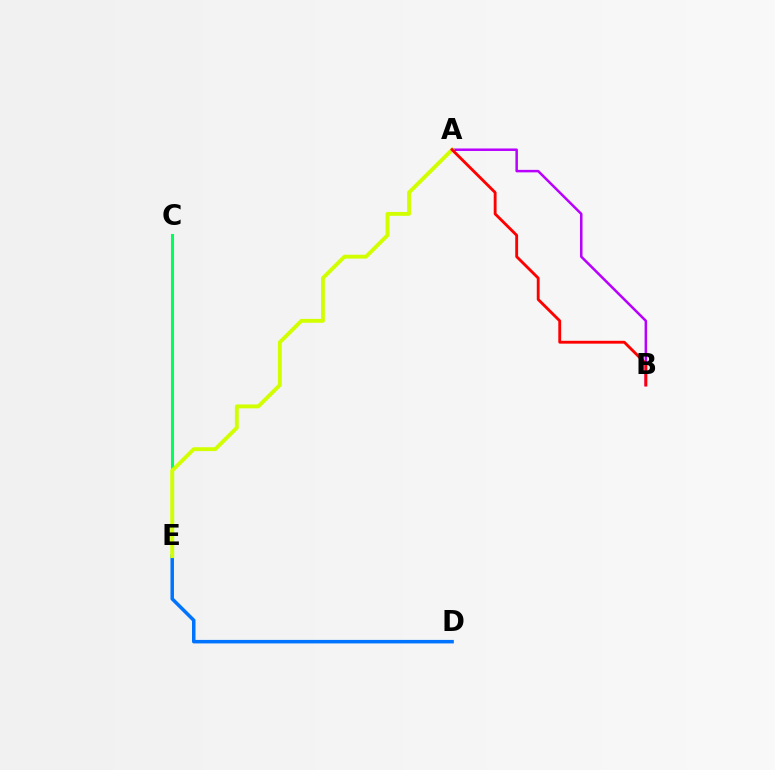{('D', 'E'): [{'color': '#0074ff', 'line_style': 'solid', 'thickness': 2.52}], ('C', 'E'): [{'color': '#00ff5c', 'line_style': 'solid', 'thickness': 2.2}], ('A', 'B'): [{'color': '#b900ff', 'line_style': 'solid', 'thickness': 1.8}, {'color': '#ff0000', 'line_style': 'solid', 'thickness': 2.05}], ('A', 'E'): [{'color': '#d1ff00', 'line_style': 'solid', 'thickness': 2.79}]}